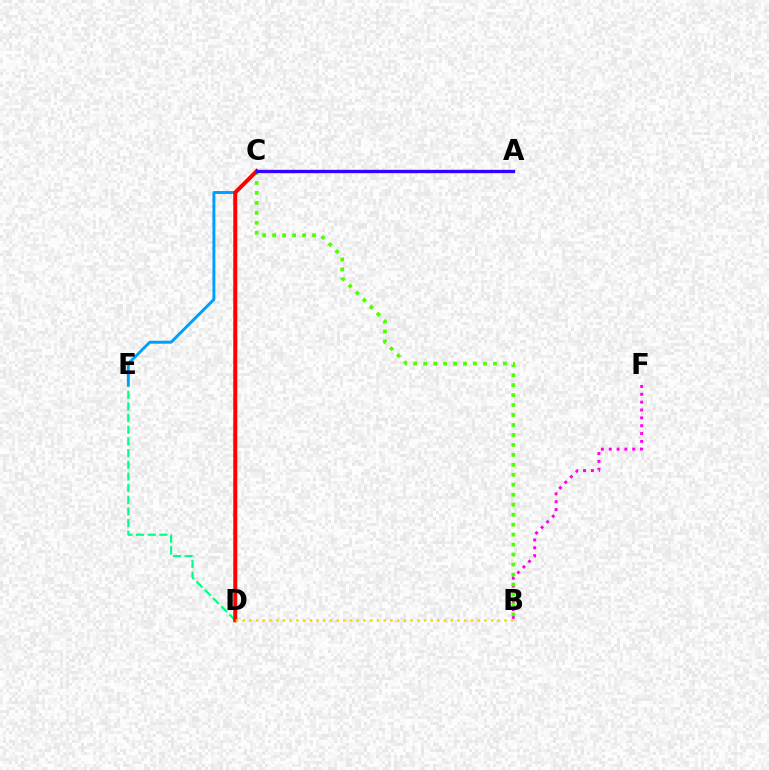{('B', 'F'): [{'color': '#ff00ed', 'line_style': 'dotted', 'thickness': 2.13}], ('D', 'E'): [{'color': '#00ff86', 'line_style': 'dashed', 'thickness': 1.58}], ('C', 'E'): [{'color': '#009eff', 'line_style': 'solid', 'thickness': 2.11}], ('B', 'C'): [{'color': '#4fff00', 'line_style': 'dotted', 'thickness': 2.71}], ('C', 'D'): [{'color': '#ff0000', 'line_style': 'solid', 'thickness': 2.88}], ('A', 'C'): [{'color': '#3700ff', 'line_style': 'solid', 'thickness': 2.42}], ('B', 'D'): [{'color': '#ffd500', 'line_style': 'dotted', 'thickness': 1.82}]}